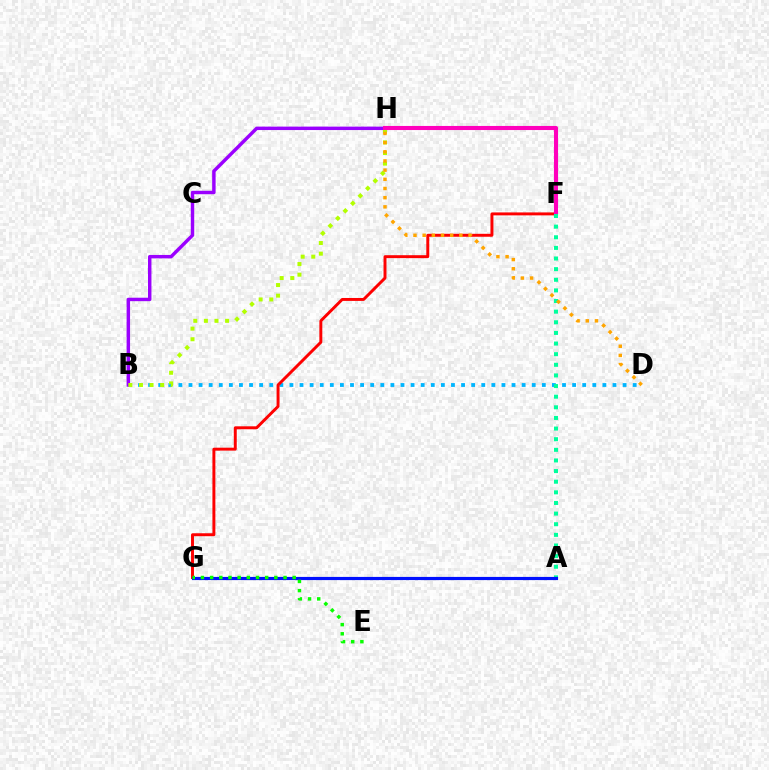{('B', 'D'): [{'color': '#00b5ff', 'line_style': 'dotted', 'thickness': 2.74}], ('B', 'H'): [{'color': '#9b00ff', 'line_style': 'solid', 'thickness': 2.48}, {'color': '#b3ff00', 'line_style': 'dotted', 'thickness': 2.88}], ('F', 'G'): [{'color': '#ff0000', 'line_style': 'solid', 'thickness': 2.12}], ('F', 'H'): [{'color': '#ff00bd', 'line_style': 'solid', 'thickness': 2.94}], ('A', 'F'): [{'color': '#00ff9d', 'line_style': 'dotted', 'thickness': 2.89}], ('A', 'G'): [{'color': '#0010ff', 'line_style': 'solid', 'thickness': 2.28}], ('E', 'G'): [{'color': '#08ff00', 'line_style': 'dotted', 'thickness': 2.49}], ('D', 'H'): [{'color': '#ffa500', 'line_style': 'dotted', 'thickness': 2.49}]}